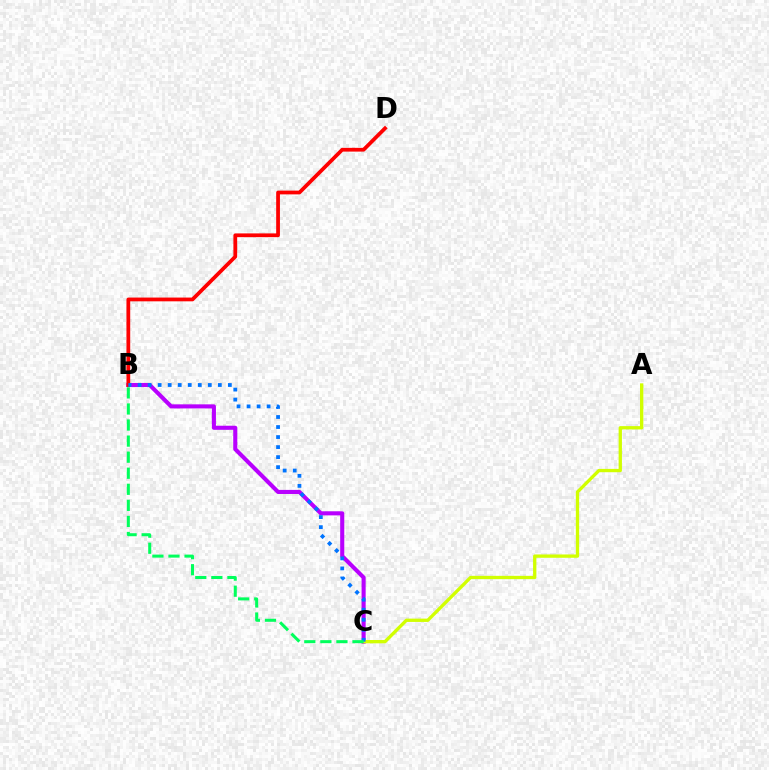{('B', 'C'): [{'color': '#b900ff', 'line_style': 'solid', 'thickness': 2.94}, {'color': '#0074ff', 'line_style': 'dotted', 'thickness': 2.72}, {'color': '#00ff5c', 'line_style': 'dashed', 'thickness': 2.18}], ('A', 'C'): [{'color': '#d1ff00', 'line_style': 'solid', 'thickness': 2.39}], ('B', 'D'): [{'color': '#ff0000', 'line_style': 'solid', 'thickness': 2.71}]}